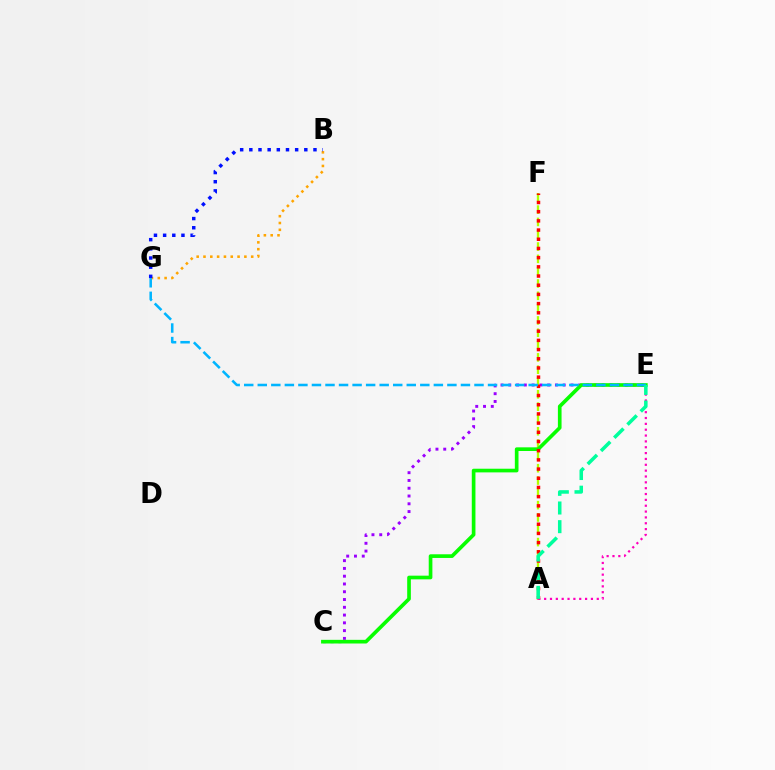{('C', 'E'): [{'color': '#9b00ff', 'line_style': 'dotted', 'thickness': 2.11}, {'color': '#08ff00', 'line_style': 'solid', 'thickness': 2.64}], ('A', 'F'): [{'color': '#b3ff00', 'line_style': 'dashed', 'thickness': 1.67}, {'color': '#ff0000', 'line_style': 'dotted', 'thickness': 2.5}], ('B', 'G'): [{'color': '#ffa500', 'line_style': 'dotted', 'thickness': 1.85}, {'color': '#0010ff', 'line_style': 'dotted', 'thickness': 2.49}], ('E', 'G'): [{'color': '#00b5ff', 'line_style': 'dashed', 'thickness': 1.84}], ('A', 'E'): [{'color': '#ff00bd', 'line_style': 'dotted', 'thickness': 1.59}, {'color': '#00ff9d', 'line_style': 'dashed', 'thickness': 2.54}]}